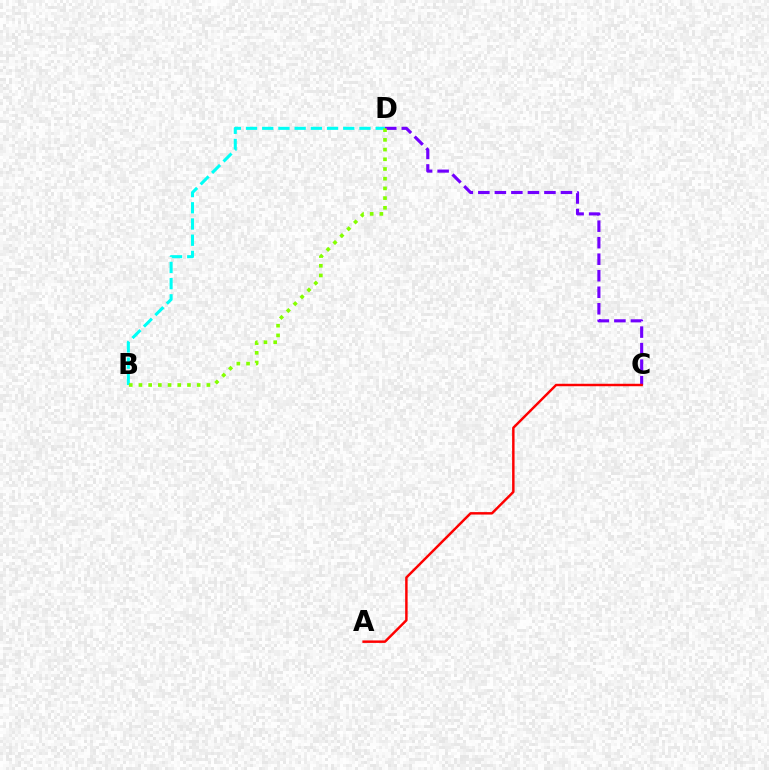{('B', 'D'): [{'color': '#00fff6', 'line_style': 'dashed', 'thickness': 2.2}, {'color': '#84ff00', 'line_style': 'dotted', 'thickness': 2.64}], ('C', 'D'): [{'color': '#7200ff', 'line_style': 'dashed', 'thickness': 2.24}], ('A', 'C'): [{'color': '#ff0000', 'line_style': 'solid', 'thickness': 1.77}]}